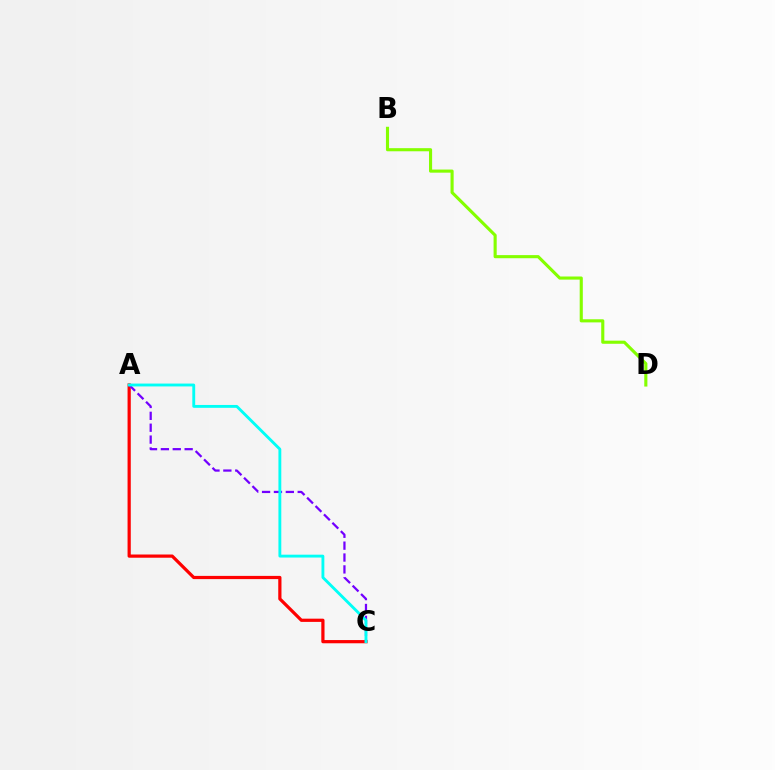{('A', 'C'): [{'color': '#ff0000', 'line_style': 'solid', 'thickness': 2.32}, {'color': '#7200ff', 'line_style': 'dashed', 'thickness': 1.61}, {'color': '#00fff6', 'line_style': 'solid', 'thickness': 2.06}], ('B', 'D'): [{'color': '#84ff00', 'line_style': 'solid', 'thickness': 2.24}]}